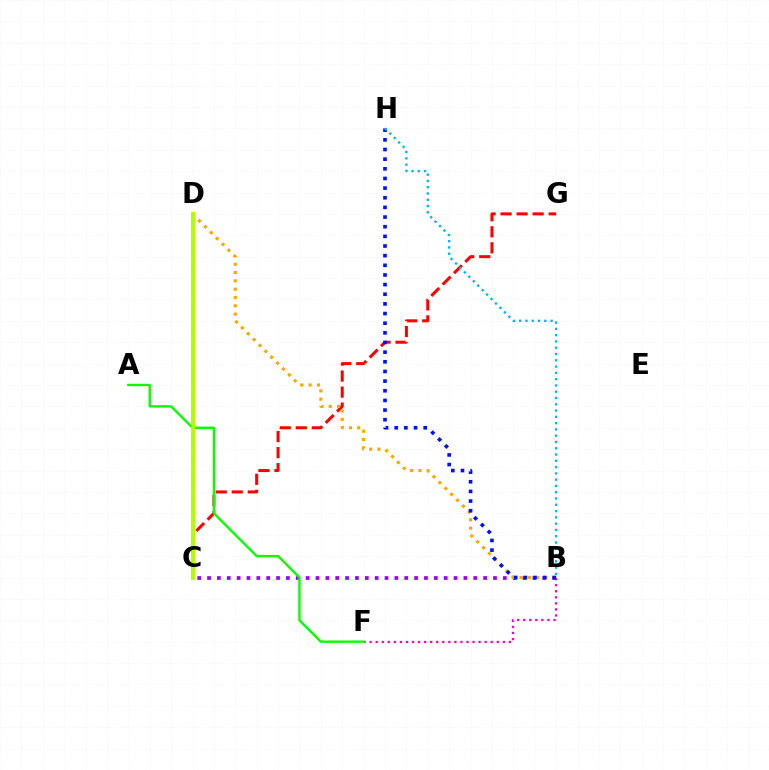{('C', 'D'): [{'color': '#00ff9d', 'line_style': 'solid', 'thickness': 2.09}, {'color': '#b3ff00', 'line_style': 'solid', 'thickness': 2.85}], ('B', 'C'): [{'color': '#9b00ff', 'line_style': 'dotted', 'thickness': 2.68}], ('B', 'F'): [{'color': '#ff00bd', 'line_style': 'dotted', 'thickness': 1.64}], ('C', 'G'): [{'color': '#ff0000', 'line_style': 'dashed', 'thickness': 2.18}], ('B', 'D'): [{'color': '#ffa500', 'line_style': 'dotted', 'thickness': 2.26}], ('B', 'H'): [{'color': '#0010ff', 'line_style': 'dotted', 'thickness': 2.62}, {'color': '#00b5ff', 'line_style': 'dotted', 'thickness': 1.71}], ('A', 'F'): [{'color': '#08ff00', 'line_style': 'solid', 'thickness': 1.73}]}